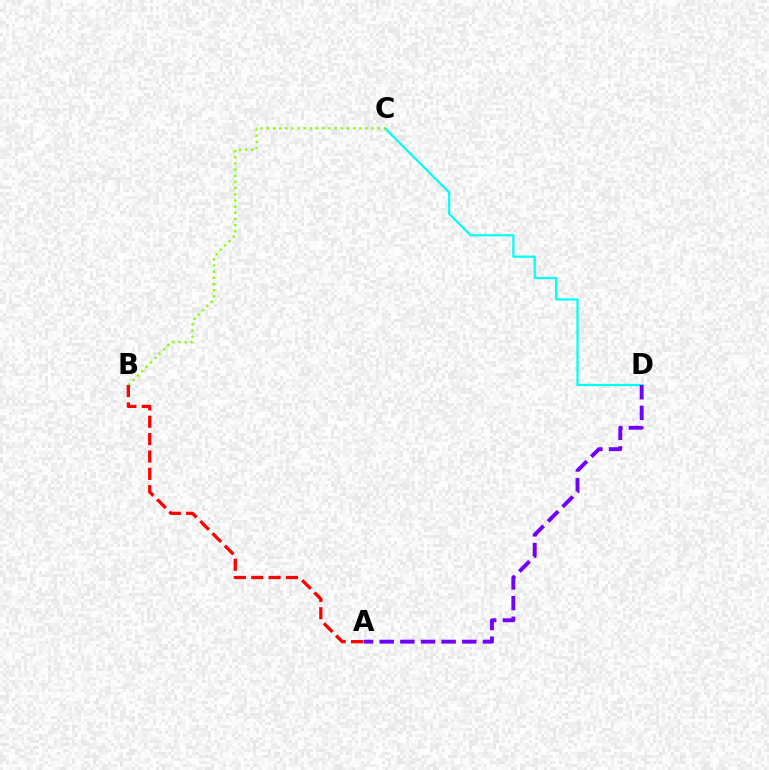{('C', 'D'): [{'color': '#00fff6', 'line_style': 'solid', 'thickness': 1.59}], ('B', 'C'): [{'color': '#84ff00', 'line_style': 'dotted', 'thickness': 1.67}], ('A', 'B'): [{'color': '#ff0000', 'line_style': 'dashed', 'thickness': 2.36}], ('A', 'D'): [{'color': '#7200ff', 'line_style': 'dashed', 'thickness': 2.81}]}